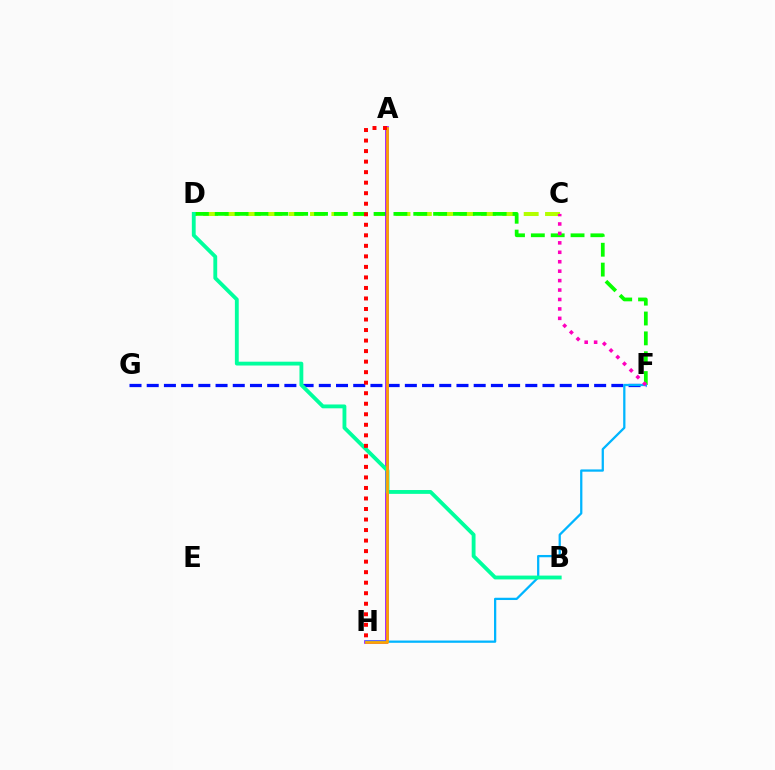{('F', 'G'): [{'color': '#0010ff', 'line_style': 'dashed', 'thickness': 2.34}], ('C', 'D'): [{'color': '#b3ff00', 'line_style': 'dashed', 'thickness': 2.9}], ('D', 'F'): [{'color': '#08ff00', 'line_style': 'dashed', 'thickness': 2.7}], ('A', 'H'): [{'color': '#9b00ff', 'line_style': 'solid', 'thickness': 2.61}, {'color': '#ffa500', 'line_style': 'solid', 'thickness': 1.96}, {'color': '#ff0000', 'line_style': 'dotted', 'thickness': 2.86}], ('F', 'H'): [{'color': '#00b5ff', 'line_style': 'solid', 'thickness': 1.63}], ('B', 'D'): [{'color': '#00ff9d', 'line_style': 'solid', 'thickness': 2.76}], ('C', 'F'): [{'color': '#ff00bd', 'line_style': 'dotted', 'thickness': 2.56}]}